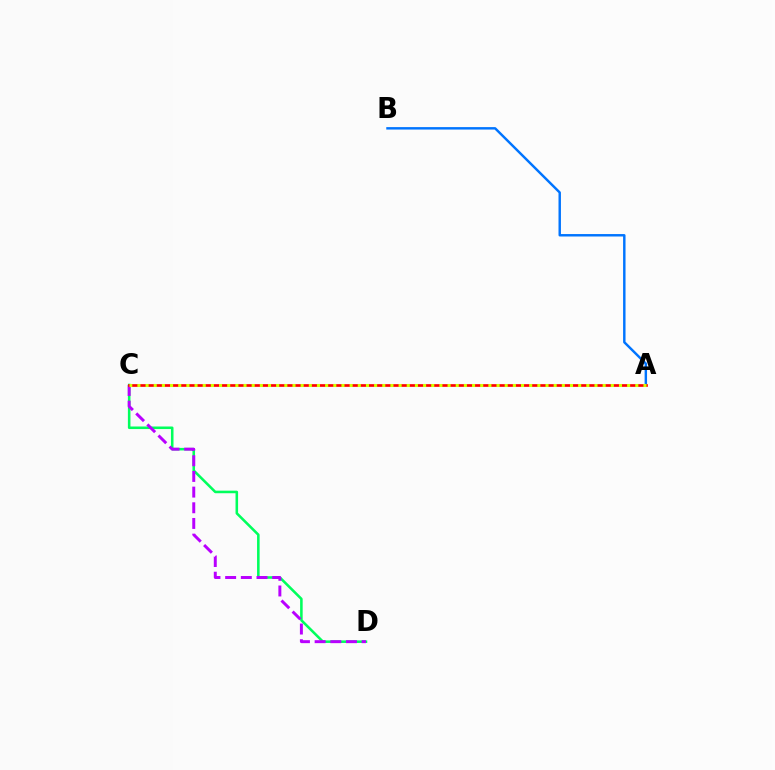{('C', 'D'): [{'color': '#00ff5c', 'line_style': 'solid', 'thickness': 1.84}, {'color': '#b900ff', 'line_style': 'dashed', 'thickness': 2.13}], ('A', 'B'): [{'color': '#0074ff', 'line_style': 'solid', 'thickness': 1.76}], ('A', 'C'): [{'color': '#ff0000', 'line_style': 'solid', 'thickness': 1.94}, {'color': '#d1ff00', 'line_style': 'dotted', 'thickness': 2.22}]}